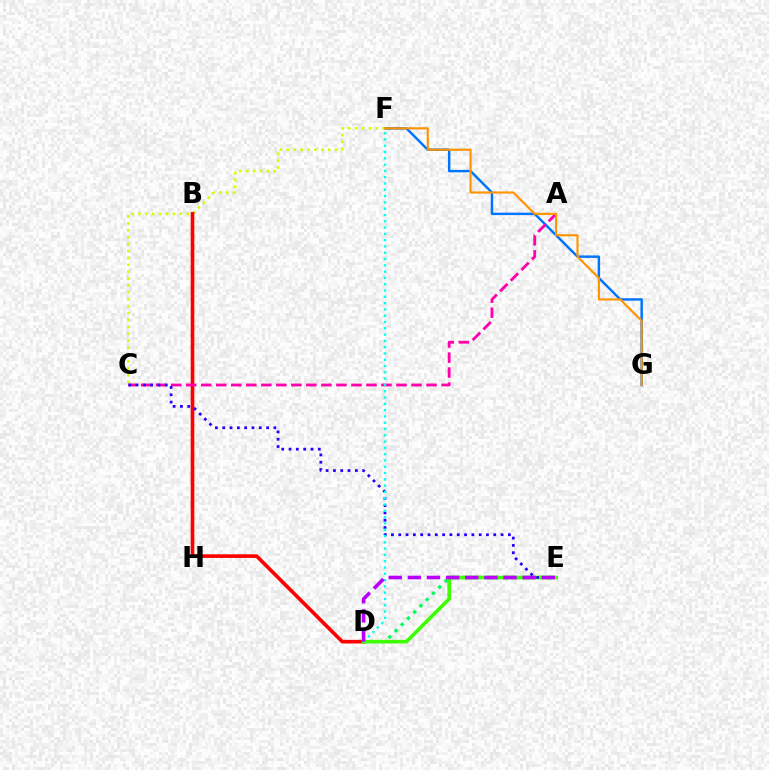{('F', 'G'): [{'color': '#0074ff', 'line_style': 'solid', 'thickness': 1.76}, {'color': '#ff9400', 'line_style': 'solid', 'thickness': 1.55}], ('D', 'E'): [{'color': '#00ff5c', 'line_style': 'dotted', 'thickness': 2.4}, {'color': '#3dff00', 'line_style': 'solid', 'thickness': 2.61}, {'color': '#b900ff', 'line_style': 'dashed', 'thickness': 2.6}], ('C', 'F'): [{'color': '#d1ff00', 'line_style': 'dotted', 'thickness': 1.87}], ('B', 'D'): [{'color': '#ff0000', 'line_style': 'solid', 'thickness': 2.62}], ('A', 'C'): [{'color': '#ff00ac', 'line_style': 'dashed', 'thickness': 2.04}], ('C', 'E'): [{'color': '#2500ff', 'line_style': 'dotted', 'thickness': 1.99}], ('D', 'F'): [{'color': '#00fff6', 'line_style': 'dotted', 'thickness': 1.71}]}